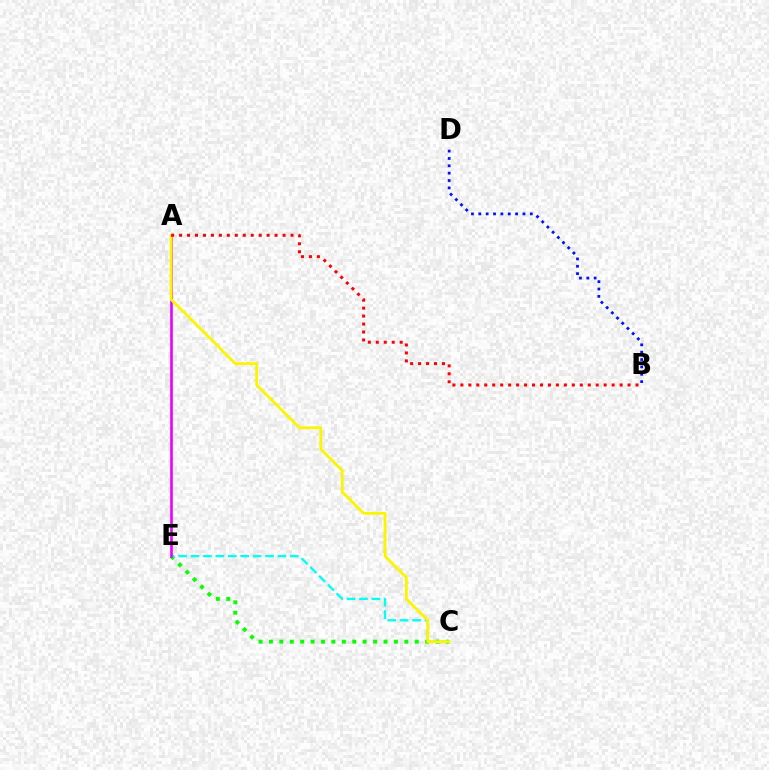{('C', 'E'): [{'color': '#08ff00', 'line_style': 'dotted', 'thickness': 2.83}, {'color': '#00fff6', 'line_style': 'dashed', 'thickness': 1.69}], ('A', 'E'): [{'color': '#ee00ff', 'line_style': 'solid', 'thickness': 1.91}], ('A', 'C'): [{'color': '#fcf500', 'line_style': 'solid', 'thickness': 2.03}], ('A', 'B'): [{'color': '#ff0000', 'line_style': 'dotted', 'thickness': 2.16}], ('B', 'D'): [{'color': '#0010ff', 'line_style': 'dotted', 'thickness': 2.0}]}